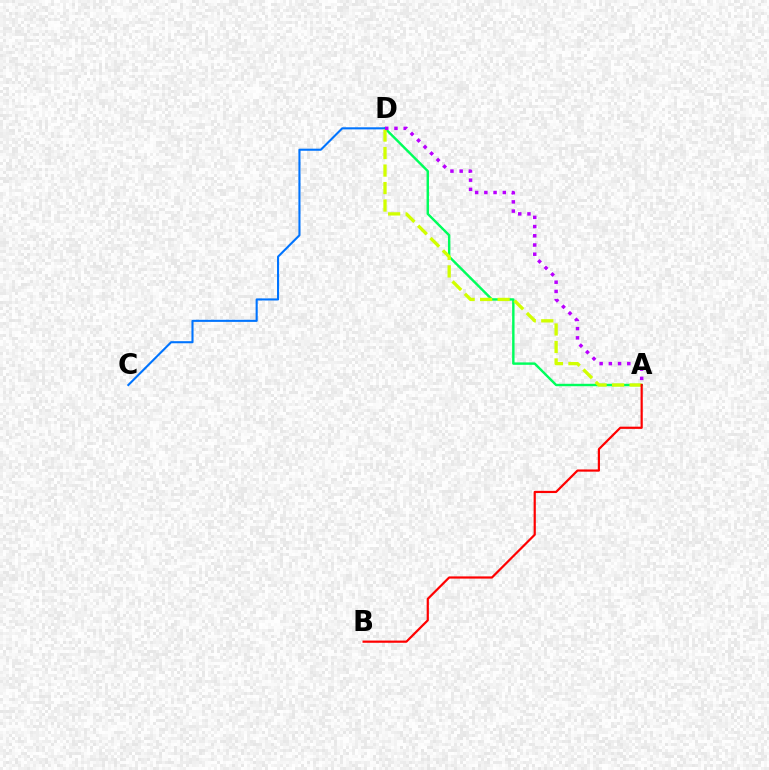{('A', 'D'): [{'color': '#00ff5c', 'line_style': 'solid', 'thickness': 1.74}, {'color': '#d1ff00', 'line_style': 'dashed', 'thickness': 2.38}, {'color': '#b900ff', 'line_style': 'dotted', 'thickness': 2.5}], ('C', 'D'): [{'color': '#0074ff', 'line_style': 'solid', 'thickness': 1.51}], ('A', 'B'): [{'color': '#ff0000', 'line_style': 'solid', 'thickness': 1.59}]}